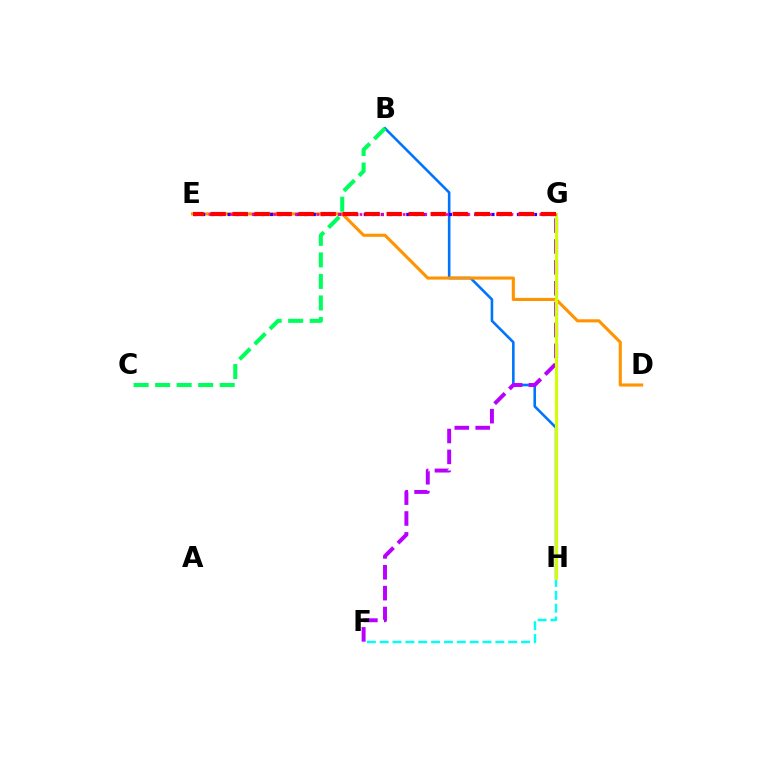{('G', 'H'): [{'color': '#3dff00', 'line_style': 'dotted', 'thickness': 2.08}, {'color': '#d1ff00', 'line_style': 'solid', 'thickness': 2.26}], ('B', 'H'): [{'color': '#0074ff', 'line_style': 'solid', 'thickness': 1.87}], ('F', 'H'): [{'color': '#00fff6', 'line_style': 'dashed', 'thickness': 1.75}], ('F', 'G'): [{'color': '#b900ff', 'line_style': 'dashed', 'thickness': 2.84}], ('D', 'E'): [{'color': '#ff9400', 'line_style': 'solid', 'thickness': 2.23}], ('E', 'G'): [{'color': '#2500ff', 'line_style': 'dotted', 'thickness': 2.31}, {'color': '#ff00ac', 'line_style': 'dotted', 'thickness': 1.95}, {'color': '#ff0000', 'line_style': 'dashed', 'thickness': 2.99}], ('B', 'C'): [{'color': '#00ff5c', 'line_style': 'dashed', 'thickness': 2.92}]}